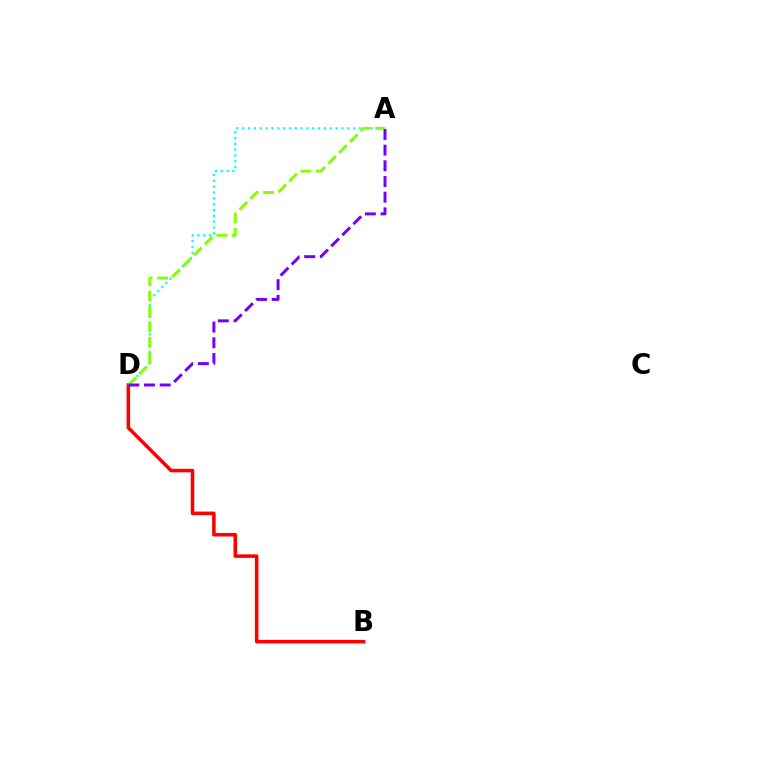{('B', 'D'): [{'color': '#ff0000', 'line_style': 'solid', 'thickness': 2.56}], ('A', 'D'): [{'color': '#00fff6', 'line_style': 'dotted', 'thickness': 1.59}, {'color': '#84ff00', 'line_style': 'dashed', 'thickness': 2.09}, {'color': '#7200ff', 'line_style': 'dashed', 'thickness': 2.13}]}